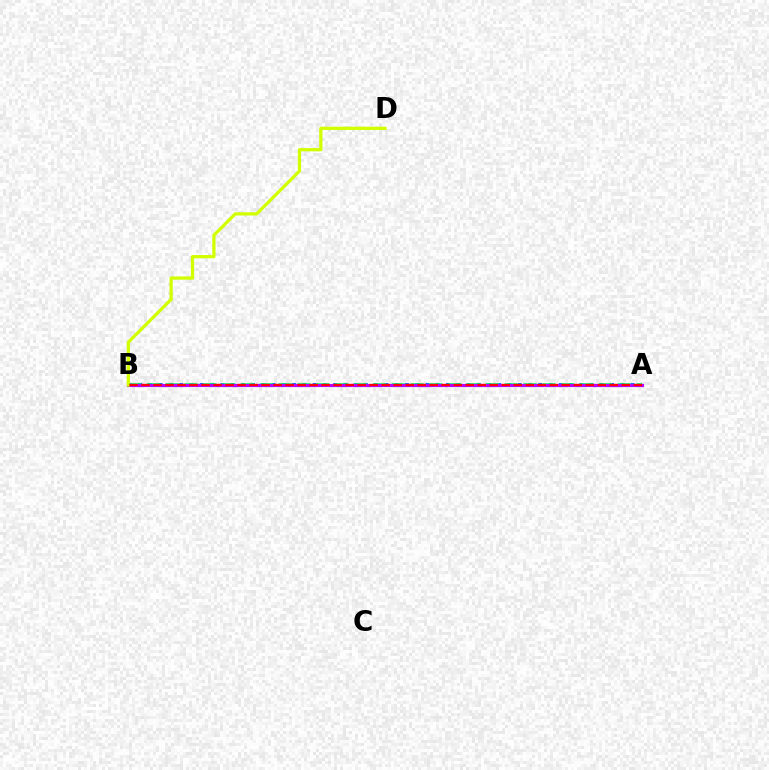{('A', 'B'): [{'color': '#0074ff', 'line_style': 'dotted', 'thickness': 2.79}, {'color': '#00ff5c', 'line_style': 'dashed', 'thickness': 2.56}, {'color': '#b900ff', 'line_style': 'solid', 'thickness': 2.27}, {'color': '#ff0000', 'line_style': 'dashed', 'thickness': 1.63}], ('B', 'D'): [{'color': '#d1ff00', 'line_style': 'solid', 'thickness': 2.34}]}